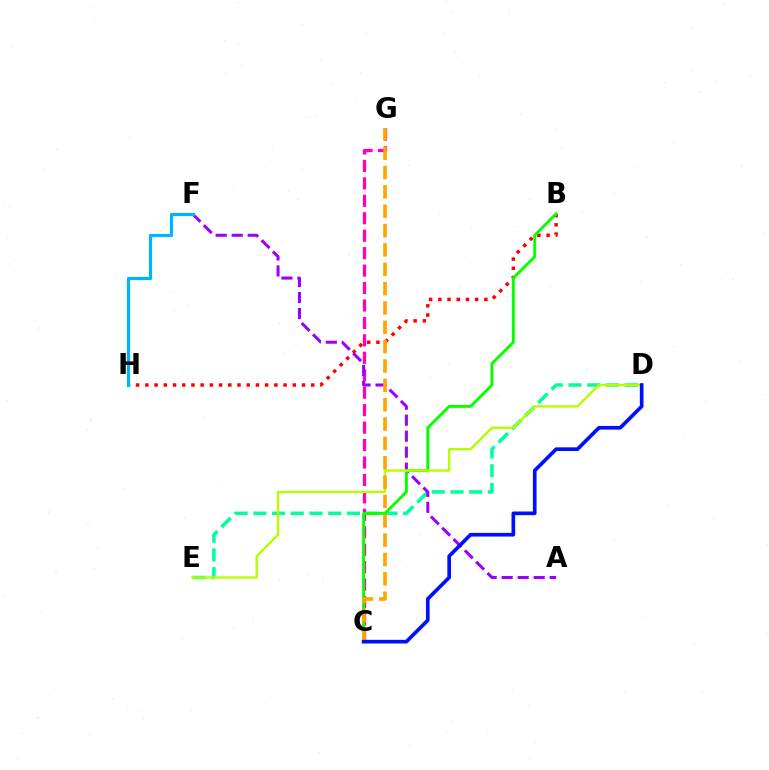{('D', 'E'): [{'color': '#00ff9d', 'line_style': 'dashed', 'thickness': 2.54}, {'color': '#b3ff00', 'line_style': 'solid', 'thickness': 1.7}], ('B', 'H'): [{'color': '#ff0000', 'line_style': 'dotted', 'thickness': 2.5}], ('C', 'G'): [{'color': '#ff00bd', 'line_style': 'dashed', 'thickness': 2.37}, {'color': '#ffa500', 'line_style': 'dashed', 'thickness': 2.63}], ('A', 'F'): [{'color': '#9b00ff', 'line_style': 'dashed', 'thickness': 2.17}], ('B', 'C'): [{'color': '#08ff00', 'line_style': 'solid', 'thickness': 2.09}], ('F', 'H'): [{'color': '#00b5ff', 'line_style': 'solid', 'thickness': 2.3}], ('C', 'D'): [{'color': '#0010ff', 'line_style': 'solid', 'thickness': 2.64}]}